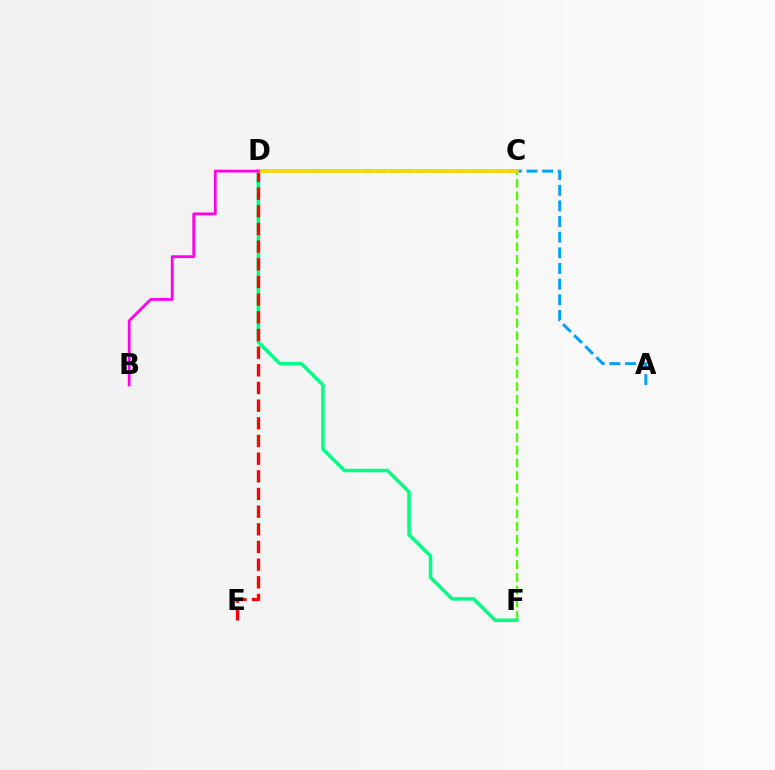{('C', 'F'): [{'color': '#4fff00', 'line_style': 'dashed', 'thickness': 1.73}], ('C', 'D'): [{'color': '#3700ff', 'line_style': 'dashed', 'thickness': 1.78}, {'color': '#ffd500', 'line_style': 'solid', 'thickness': 2.62}], ('D', 'F'): [{'color': '#00ff86', 'line_style': 'solid', 'thickness': 2.53}], ('D', 'E'): [{'color': '#ff0000', 'line_style': 'dashed', 'thickness': 2.4}], ('A', 'C'): [{'color': '#009eff', 'line_style': 'dashed', 'thickness': 2.12}], ('B', 'D'): [{'color': '#ff00ed', 'line_style': 'solid', 'thickness': 2.02}]}